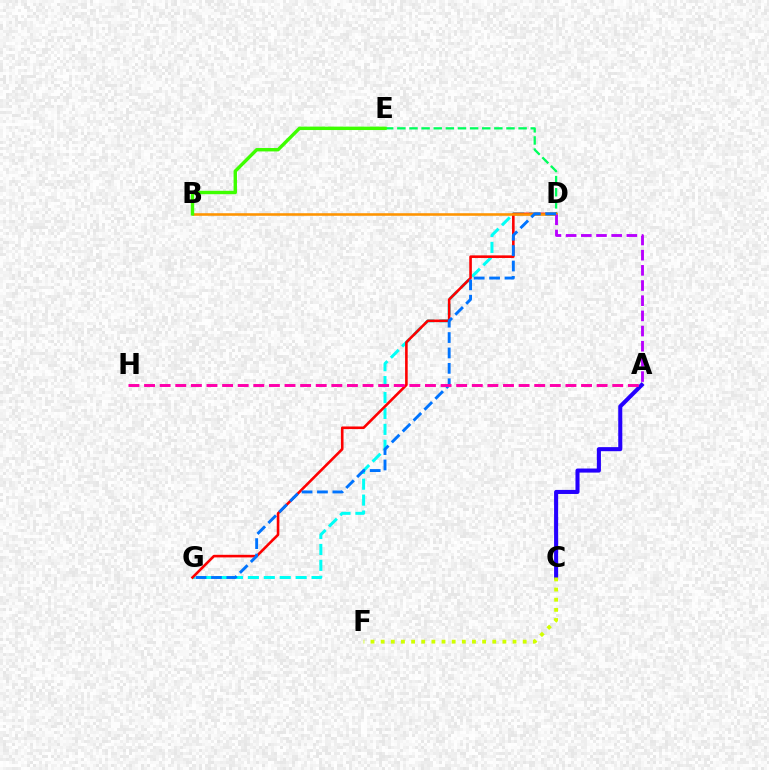{('A', 'C'): [{'color': '#2500ff', 'line_style': 'solid', 'thickness': 2.93}], ('D', 'G'): [{'color': '#00fff6', 'line_style': 'dashed', 'thickness': 2.16}, {'color': '#ff0000', 'line_style': 'solid', 'thickness': 1.87}, {'color': '#0074ff', 'line_style': 'dashed', 'thickness': 2.09}], ('D', 'E'): [{'color': '#00ff5c', 'line_style': 'dashed', 'thickness': 1.65}], ('C', 'F'): [{'color': '#d1ff00', 'line_style': 'dotted', 'thickness': 2.76}], ('B', 'D'): [{'color': '#ff9400', 'line_style': 'solid', 'thickness': 1.86}], ('A', 'D'): [{'color': '#b900ff', 'line_style': 'dashed', 'thickness': 2.06}], ('A', 'H'): [{'color': '#ff00ac', 'line_style': 'dashed', 'thickness': 2.12}], ('B', 'E'): [{'color': '#3dff00', 'line_style': 'solid', 'thickness': 2.45}]}